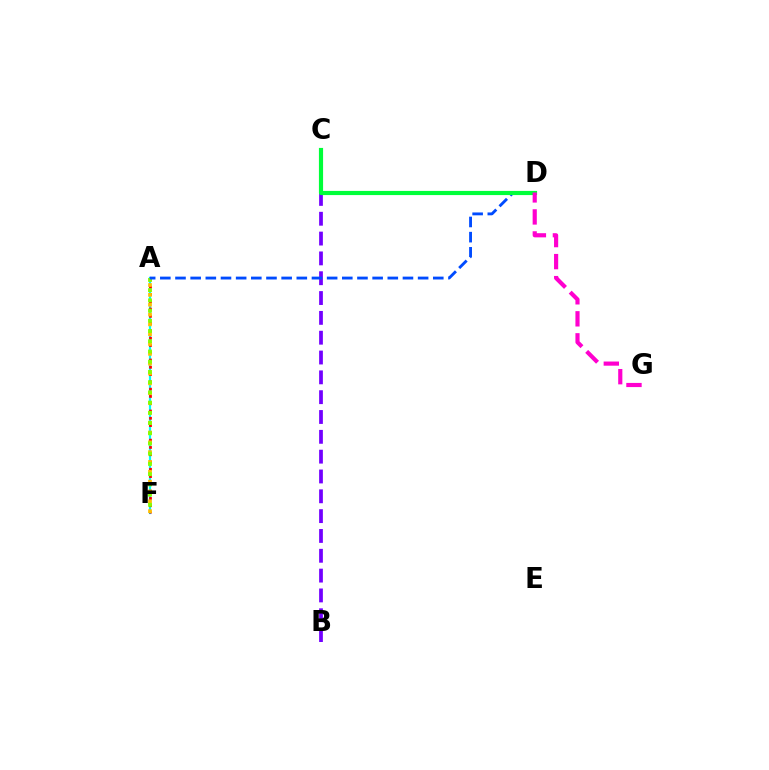{('A', 'F'): [{'color': '#00fff6', 'line_style': 'solid', 'thickness': 1.59}, {'color': '#ff0000', 'line_style': 'dotted', 'thickness': 1.98}, {'color': '#ffbd00', 'line_style': 'dotted', 'thickness': 2.67}, {'color': '#84ff00', 'line_style': 'dotted', 'thickness': 2.78}], ('B', 'C'): [{'color': '#7200ff', 'line_style': 'dashed', 'thickness': 2.69}], ('A', 'D'): [{'color': '#004bff', 'line_style': 'dashed', 'thickness': 2.06}], ('C', 'D'): [{'color': '#00ff39', 'line_style': 'solid', 'thickness': 3.0}], ('D', 'G'): [{'color': '#ff00cf', 'line_style': 'dashed', 'thickness': 2.99}]}